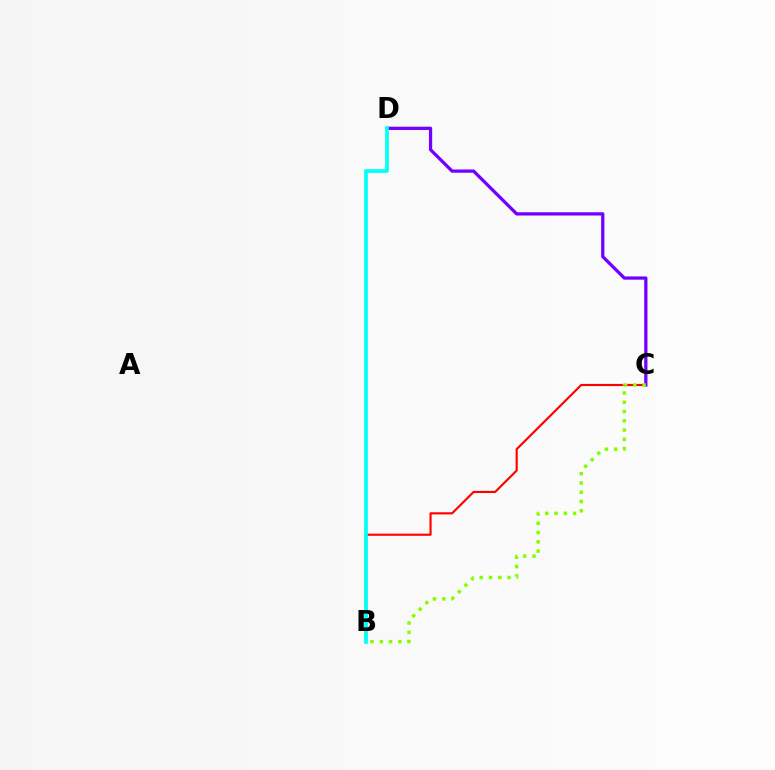{('B', 'C'): [{'color': '#ff0000', 'line_style': 'solid', 'thickness': 1.54}, {'color': '#84ff00', 'line_style': 'dotted', 'thickness': 2.52}], ('C', 'D'): [{'color': '#7200ff', 'line_style': 'solid', 'thickness': 2.35}], ('B', 'D'): [{'color': '#00fff6', 'line_style': 'solid', 'thickness': 2.67}]}